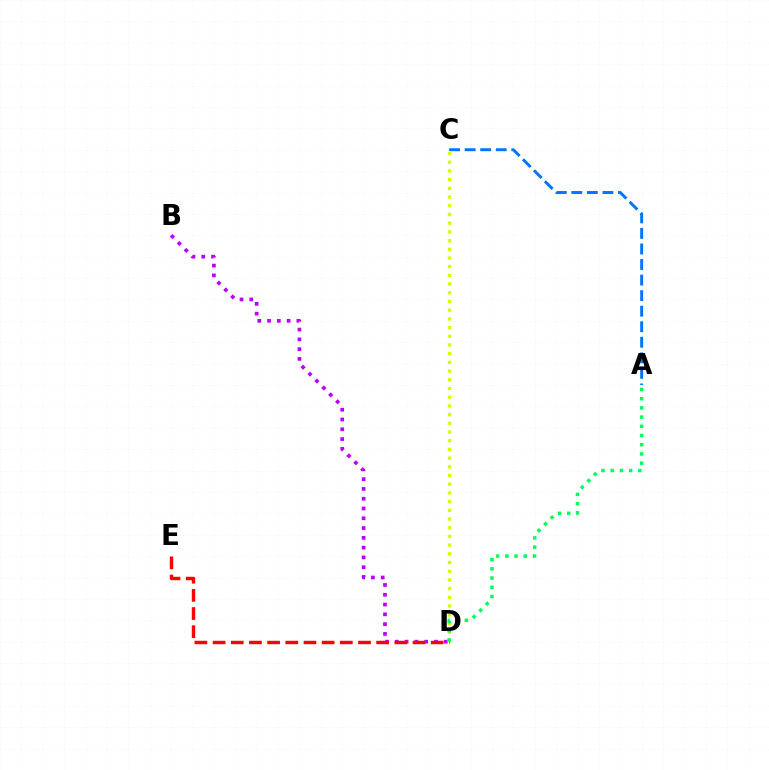{('B', 'D'): [{'color': '#b900ff', 'line_style': 'dotted', 'thickness': 2.66}], ('A', 'C'): [{'color': '#0074ff', 'line_style': 'dashed', 'thickness': 2.11}], ('C', 'D'): [{'color': '#d1ff00', 'line_style': 'dotted', 'thickness': 2.36}], ('D', 'E'): [{'color': '#ff0000', 'line_style': 'dashed', 'thickness': 2.47}], ('A', 'D'): [{'color': '#00ff5c', 'line_style': 'dotted', 'thickness': 2.5}]}